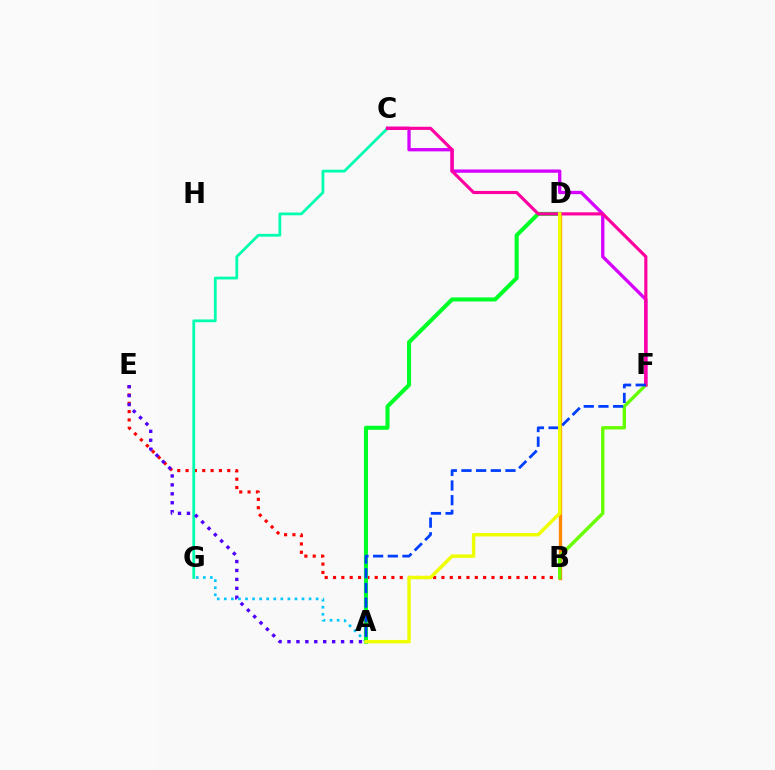{('B', 'E'): [{'color': '#ff0000', 'line_style': 'dotted', 'thickness': 2.27}], ('C', 'G'): [{'color': '#00ffaf', 'line_style': 'solid', 'thickness': 2.01}], ('C', 'F'): [{'color': '#d600ff', 'line_style': 'solid', 'thickness': 2.38}, {'color': '#ff00a0', 'line_style': 'solid', 'thickness': 2.27}], ('A', 'G'): [{'color': '#00c7ff', 'line_style': 'dotted', 'thickness': 1.92}], ('B', 'D'): [{'color': '#ff8800', 'line_style': 'solid', 'thickness': 2.41}], ('A', 'D'): [{'color': '#00ff27', 'line_style': 'solid', 'thickness': 2.92}, {'color': '#eeff00', 'line_style': 'solid', 'thickness': 2.47}], ('B', 'F'): [{'color': '#66ff00', 'line_style': 'solid', 'thickness': 2.43}], ('A', 'E'): [{'color': '#4f00ff', 'line_style': 'dotted', 'thickness': 2.43}], ('A', 'F'): [{'color': '#003fff', 'line_style': 'dashed', 'thickness': 1.99}]}